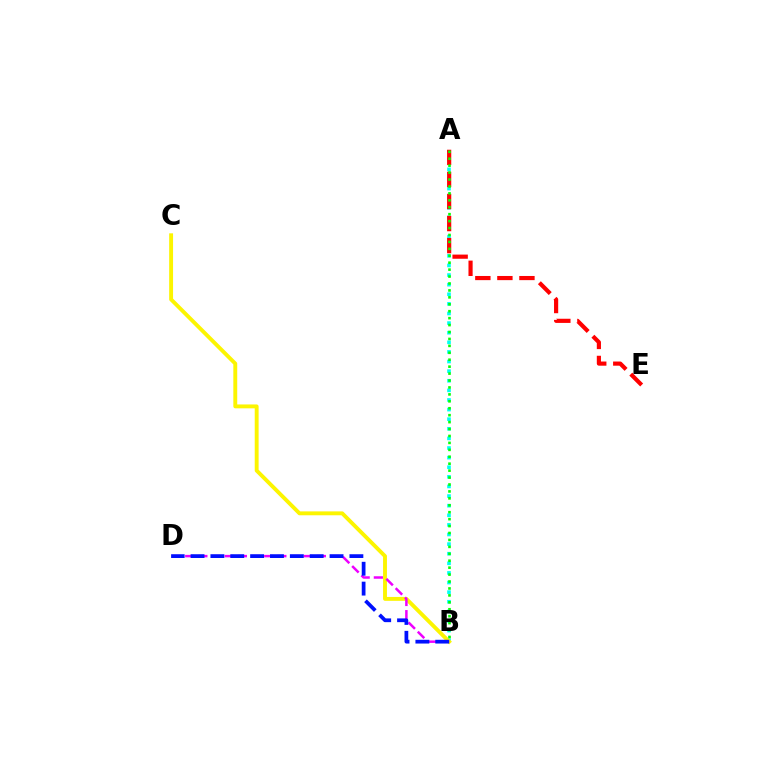{('A', 'B'): [{'color': '#00fff6', 'line_style': 'dotted', 'thickness': 2.61}, {'color': '#08ff00', 'line_style': 'dotted', 'thickness': 1.88}], ('A', 'E'): [{'color': '#ff0000', 'line_style': 'dashed', 'thickness': 3.0}], ('B', 'C'): [{'color': '#fcf500', 'line_style': 'solid', 'thickness': 2.8}], ('B', 'D'): [{'color': '#ee00ff', 'line_style': 'dashed', 'thickness': 1.79}, {'color': '#0010ff', 'line_style': 'dashed', 'thickness': 2.7}]}